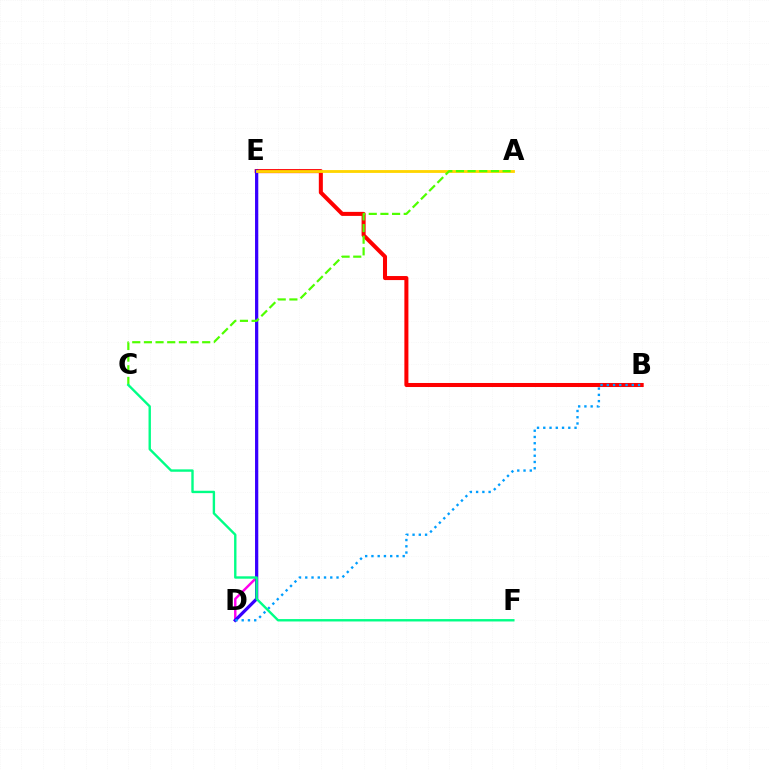{('D', 'E'): [{'color': '#ff00ed', 'line_style': 'solid', 'thickness': 1.75}, {'color': '#3700ff', 'line_style': 'solid', 'thickness': 2.32}], ('B', 'E'): [{'color': '#ff0000', 'line_style': 'solid', 'thickness': 2.91}], ('A', 'E'): [{'color': '#ffd500', 'line_style': 'solid', 'thickness': 2.03}], ('A', 'C'): [{'color': '#4fff00', 'line_style': 'dashed', 'thickness': 1.58}], ('B', 'D'): [{'color': '#009eff', 'line_style': 'dotted', 'thickness': 1.7}], ('C', 'F'): [{'color': '#00ff86', 'line_style': 'solid', 'thickness': 1.72}]}